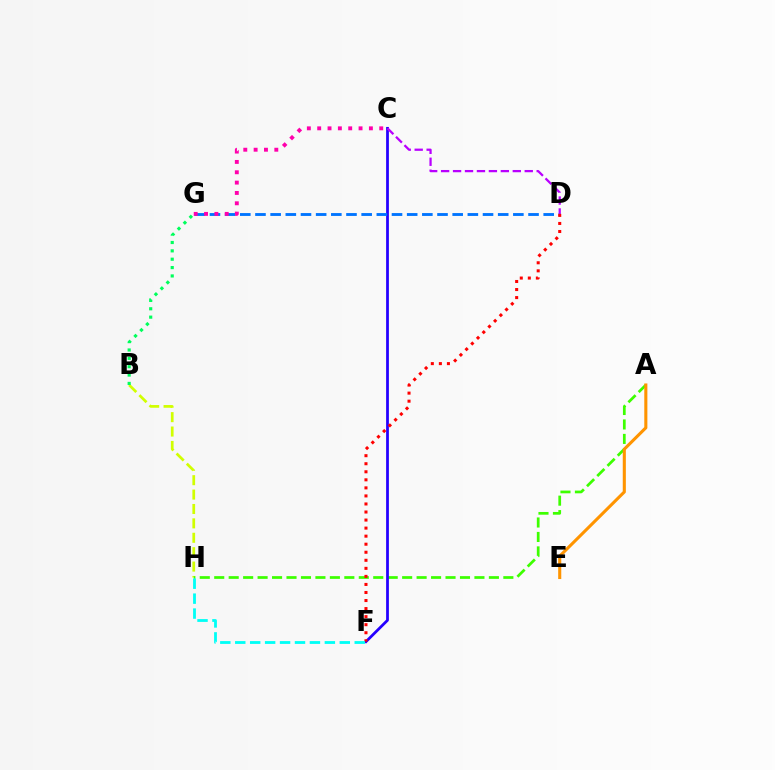{('B', 'H'): [{'color': '#d1ff00', 'line_style': 'dashed', 'thickness': 1.96}], ('A', 'H'): [{'color': '#3dff00', 'line_style': 'dashed', 'thickness': 1.96}], ('C', 'F'): [{'color': '#2500ff', 'line_style': 'solid', 'thickness': 1.99}], ('D', 'G'): [{'color': '#0074ff', 'line_style': 'dashed', 'thickness': 2.06}], ('C', 'D'): [{'color': '#b900ff', 'line_style': 'dashed', 'thickness': 1.62}], ('B', 'G'): [{'color': '#00ff5c', 'line_style': 'dotted', 'thickness': 2.27}], ('C', 'G'): [{'color': '#ff00ac', 'line_style': 'dotted', 'thickness': 2.81}], ('D', 'F'): [{'color': '#ff0000', 'line_style': 'dotted', 'thickness': 2.19}], ('A', 'E'): [{'color': '#ff9400', 'line_style': 'solid', 'thickness': 2.22}], ('F', 'H'): [{'color': '#00fff6', 'line_style': 'dashed', 'thickness': 2.03}]}